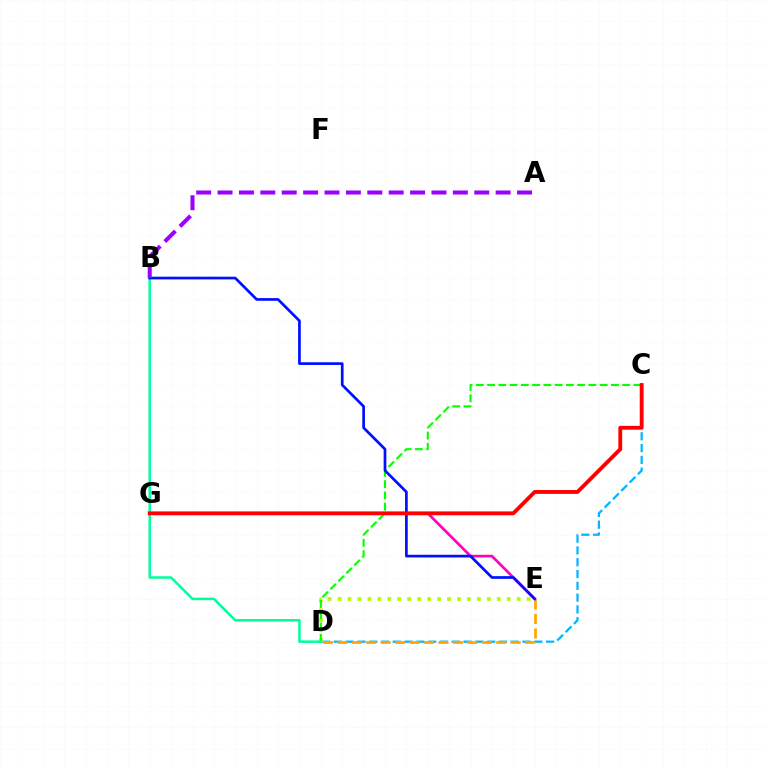{('E', 'G'): [{'color': '#ff00bd', 'line_style': 'solid', 'thickness': 1.94}], ('C', 'D'): [{'color': '#00b5ff', 'line_style': 'dashed', 'thickness': 1.6}, {'color': '#08ff00', 'line_style': 'dashed', 'thickness': 1.53}], ('D', 'E'): [{'color': '#b3ff00', 'line_style': 'dotted', 'thickness': 2.7}, {'color': '#ffa500', 'line_style': 'dashed', 'thickness': 1.96}], ('B', 'D'): [{'color': '#00ff9d', 'line_style': 'solid', 'thickness': 1.81}], ('B', 'E'): [{'color': '#0010ff', 'line_style': 'solid', 'thickness': 1.95}], ('A', 'B'): [{'color': '#9b00ff', 'line_style': 'dashed', 'thickness': 2.91}], ('C', 'G'): [{'color': '#ff0000', 'line_style': 'solid', 'thickness': 2.77}]}